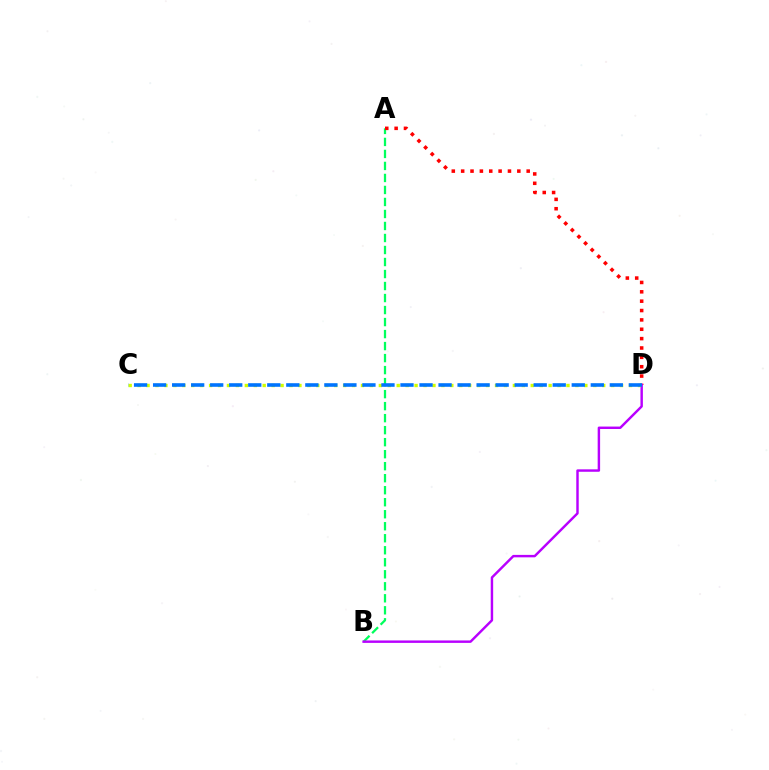{('A', 'B'): [{'color': '#00ff5c', 'line_style': 'dashed', 'thickness': 1.63}], ('A', 'D'): [{'color': '#ff0000', 'line_style': 'dotted', 'thickness': 2.54}], ('B', 'D'): [{'color': '#b900ff', 'line_style': 'solid', 'thickness': 1.76}], ('C', 'D'): [{'color': '#d1ff00', 'line_style': 'dotted', 'thickness': 2.43}, {'color': '#0074ff', 'line_style': 'dashed', 'thickness': 2.59}]}